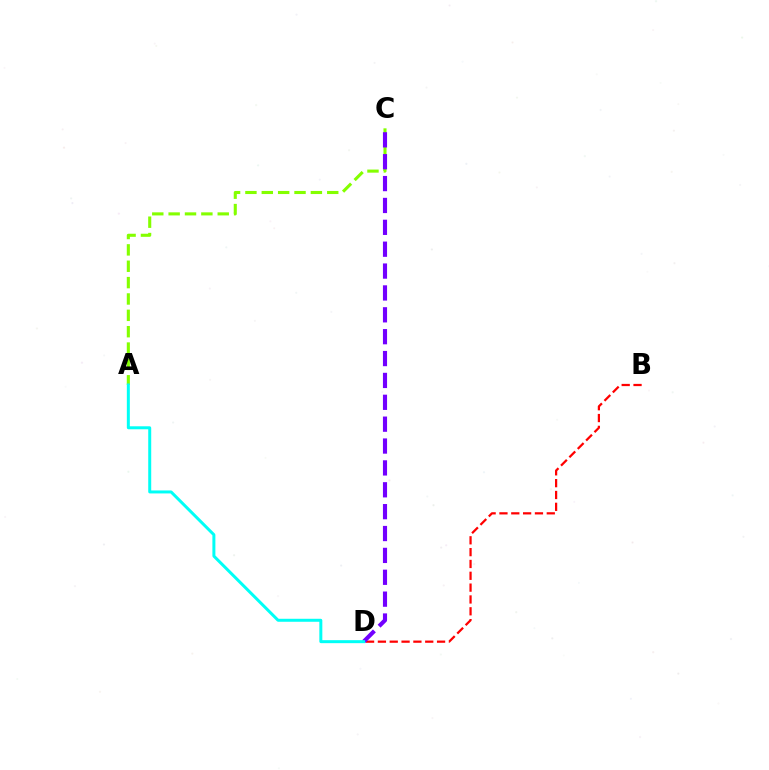{('B', 'D'): [{'color': '#ff0000', 'line_style': 'dashed', 'thickness': 1.61}], ('A', 'C'): [{'color': '#84ff00', 'line_style': 'dashed', 'thickness': 2.22}], ('C', 'D'): [{'color': '#7200ff', 'line_style': 'dashed', 'thickness': 2.97}], ('A', 'D'): [{'color': '#00fff6', 'line_style': 'solid', 'thickness': 2.15}]}